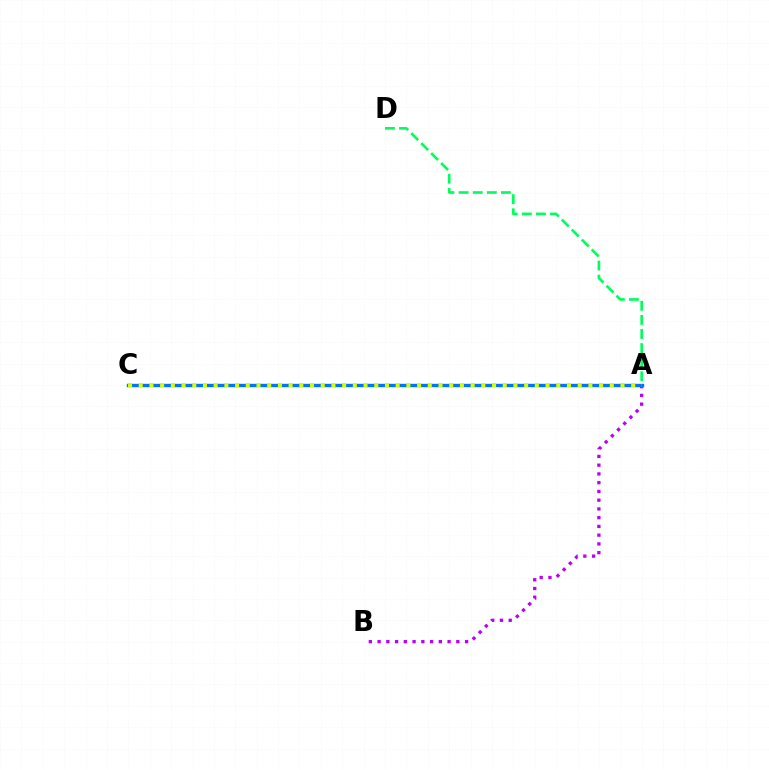{('A', 'B'): [{'color': '#b900ff', 'line_style': 'dotted', 'thickness': 2.38}], ('A', 'C'): [{'color': '#ff0000', 'line_style': 'dotted', 'thickness': 2.07}, {'color': '#0074ff', 'line_style': 'solid', 'thickness': 2.44}, {'color': '#d1ff00', 'line_style': 'dotted', 'thickness': 2.91}], ('A', 'D'): [{'color': '#00ff5c', 'line_style': 'dashed', 'thickness': 1.92}]}